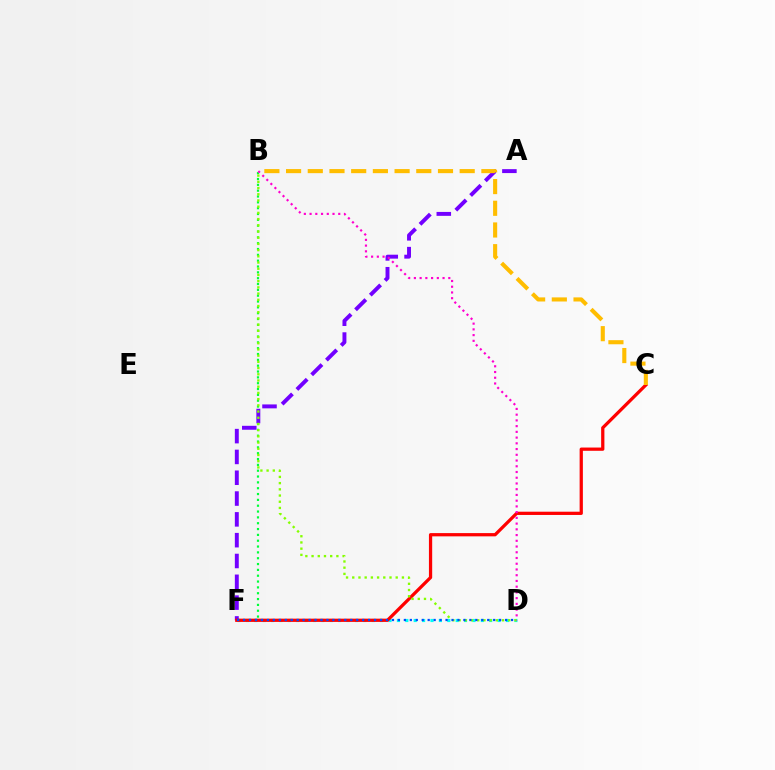{('D', 'F'): [{'color': '#00fff6', 'line_style': 'dotted', 'thickness': 2.28}, {'color': '#004bff', 'line_style': 'dotted', 'thickness': 1.62}], ('B', 'F'): [{'color': '#00ff39', 'line_style': 'dotted', 'thickness': 1.59}], ('A', 'F'): [{'color': '#7200ff', 'line_style': 'dashed', 'thickness': 2.83}], ('C', 'F'): [{'color': '#ff0000', 'line_style': 'solid', 'thickness': 2.34}], ('B', 'D'): [{'color': '#84ff00', 'line_style': 'dotted', 'thickness': 1.69}, {'color': '#ff00cf', 'line_style': 'dotted', 'thickness': 1.56}], ('B', 'C'): [{'color': '#ffbd00', 'line_style': 'dashed', 'thickness': 2.95}]}